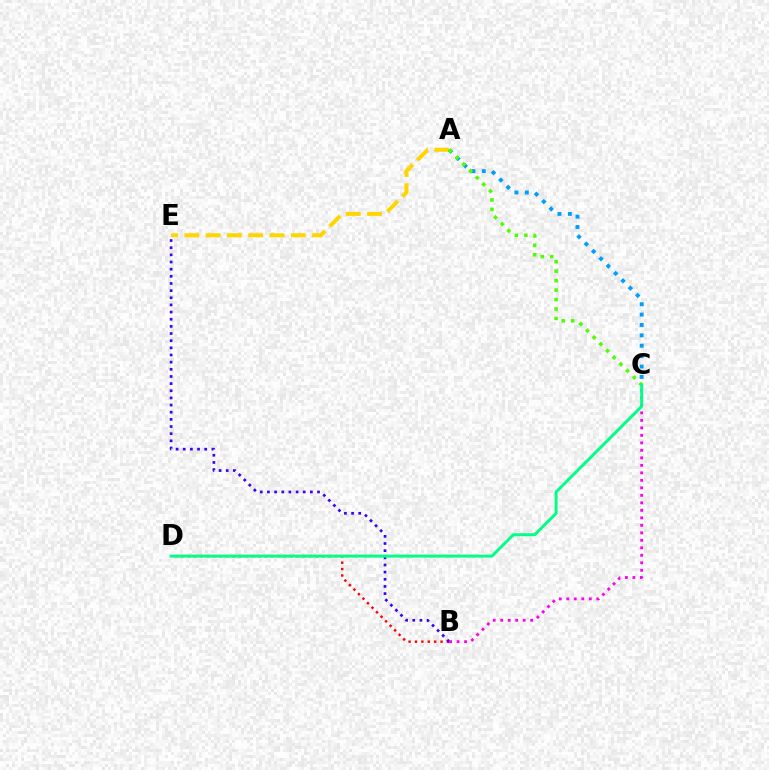{('A', 'E'): [{'color': '#ffd500', 'line_style': 'dashed', 'thickness': 2.89}], ('A', 'C'): [{'color': '#009eff', 'line_style': 'dotted', 'thickness': 2.82}, {'color': '#4fff00', 'line_style': 'dotted', 'thickness': 2.57}], ('B', 'D'): [{'color': '#ff0000', 'line_style': 'dotted', 'thickness': 1.74}], ('B', 'E'): [{'color': '#3700ff', 'line_style': 'dotted', 'thickness': 1.94}], ('B', 'C'): [{'color': '#ff00ed', 'line_style': 'dotted', 'thickness': 2.04}], ('C', 'D'): [{'color': '#00ff86', 'line_style': 'solid', 'thickness': 2.13}]}